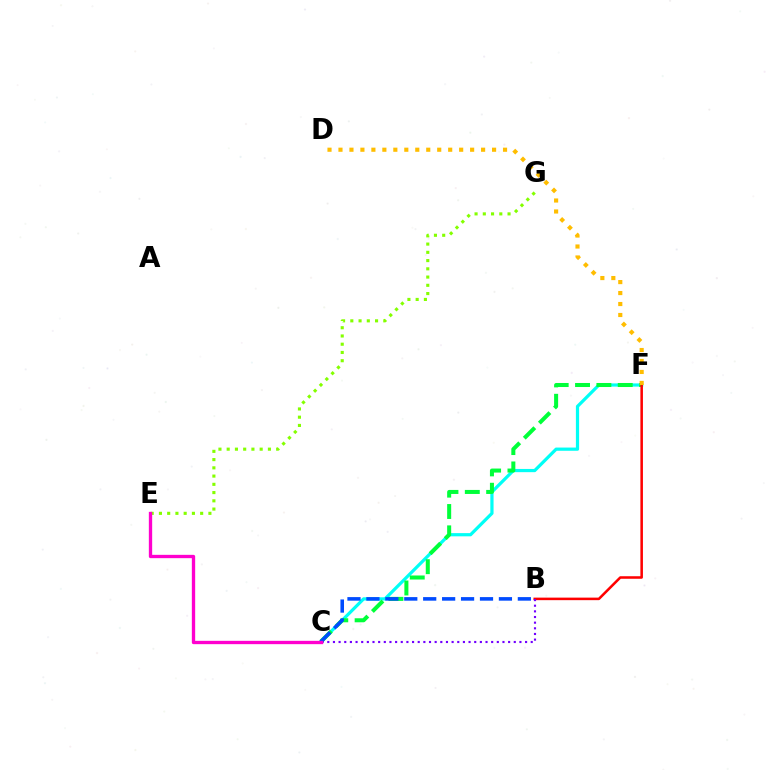{('C', 'F'): [{'color': '#00fff6', 'line_style': 'solid', 'thickness': 2.32}, {'color': '#00ff39', 'line_style': 'dashed', 'thickness': 2.9}], ('B', 'F'): [{'color': '#ff0000', 'line_style': 'solid', 'thickness': 1.83}], ('B', 'C'): [{'color': '#7200ff', 'line_style': 'dotted', 'thickness': 1.54}, {'color': '#004bff', 'line_style': 'dashed', 'thickness': 2.57}], ('E', 'G'): [{'color': '#84ff00', 'line_style': 'dotted', 'thickness': 2.24}], ('D', 'F'): [{'color': '#ffbd00', 'line_style': 'dotted', 'thickness': 2.98}], ('C', 'E'): [{'color': '#ff00cf', 'line_style': 'solid', 'thickness': 2.4}]}